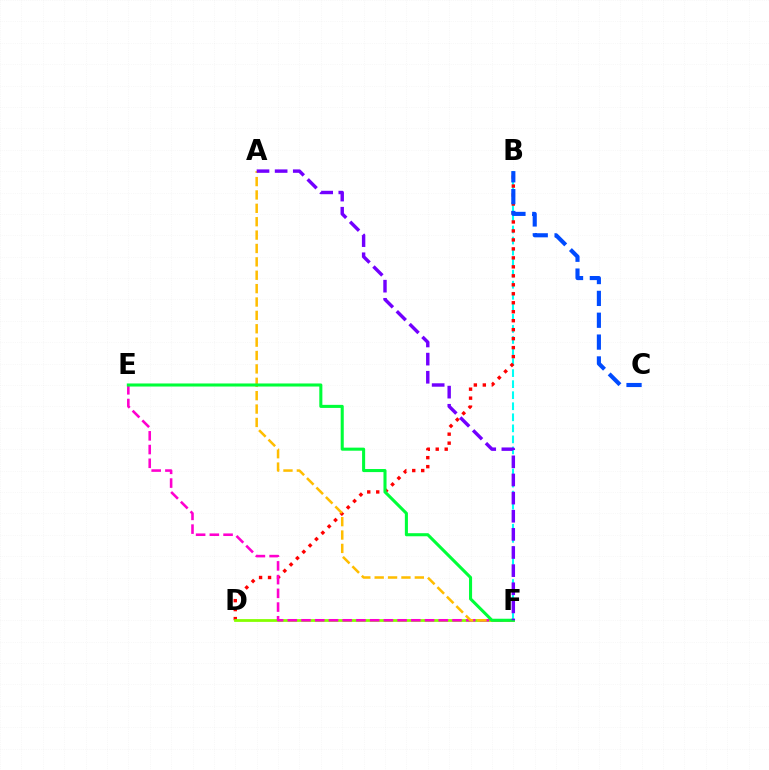{('B', 'F'): [{'color': '#00fff6', 'line_style': 'dashed', 'thickness': 1.5}], ('B', 'D'): [{'color': '#ff0000', 'line_style': 'dotted', 'thickness': 2.44}], ('B', 'C'): [{'color': '#004bff', 'line_style': 'dashed', 'thickness': 2.97}], ('D', 'F'): [{'color': '#84ff00', 'line_style': 'solid', 'thickness': 2.0}], ('E', 'F'): [{'color': '#ff00cf', 'line_style': 'dashed', 'thickness': 1.86}, {'color': '#00ff39', 'line_style': 'solid', 'thickness': 2.21}], ('A', 'F'): [{'color': '#ffbd00', 'line_style': 'dashed', 'thickness': 1.82}, {'color': '#7200ff', 'line_style': 'dashed', 'thickness': 2.46}]}